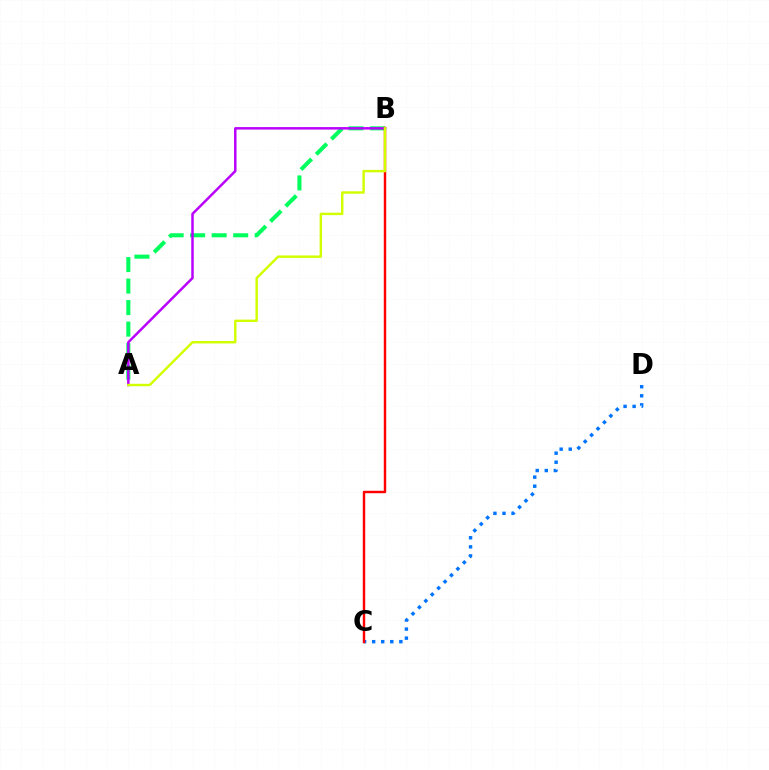{('C', 'D'): [{'color': '#0074ff', 'line_style': 'dotted', 'thickness': 2.46}], ('A', 'B'): [{'color': '#00ff5c', 'line_style': 'dashed', 'thickness': 2.92}, {'color': '#b900ff', 'line_style': 'solid', 'thickness': 1.79}, {'color': '#d1ff00', 'line_style': 'solid', 'thickness': 1.75}], ('B', 'C'): [{'color': '#ff0000', 'line_style': 'solid', 'thickness': 1.75}]}